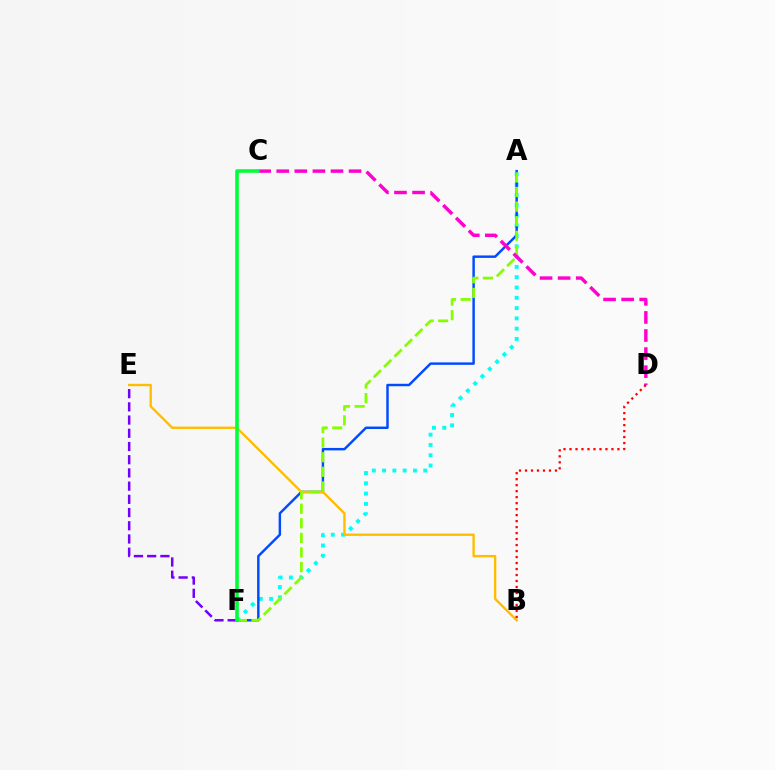{('E', 'F'): [{'color': '#7200ff', 'line_style': 'dashed', 'thickness': 1.79}], ('A', 'F'): [{'color': '#00fff6', 'line_style': 'dotted', 'thickness': 2.8}, {'color': '#004bff', 'line_style': 'solid', 'thickness': 1.76}, {'color': '#84ff00', 'line_style': 'dashed', 'thickness': 1.98}], ('B', 'E'): [{'color': '#ffbd00', 'line_style': 'solid', 'thickness': 1.7}], ('C', 'D'): [{'color': '#ff00cf', 'line_style': 'dashed', 'thickness': 2.46}], ('C', 'F'): [{'color': '#00ff39', 'line_style': 'solid', 'thickness': 2.58}], ('B', 'D'): [{'color': '#ff0000', 'line_style': 'dotted', 'thickness': 1.63}]}